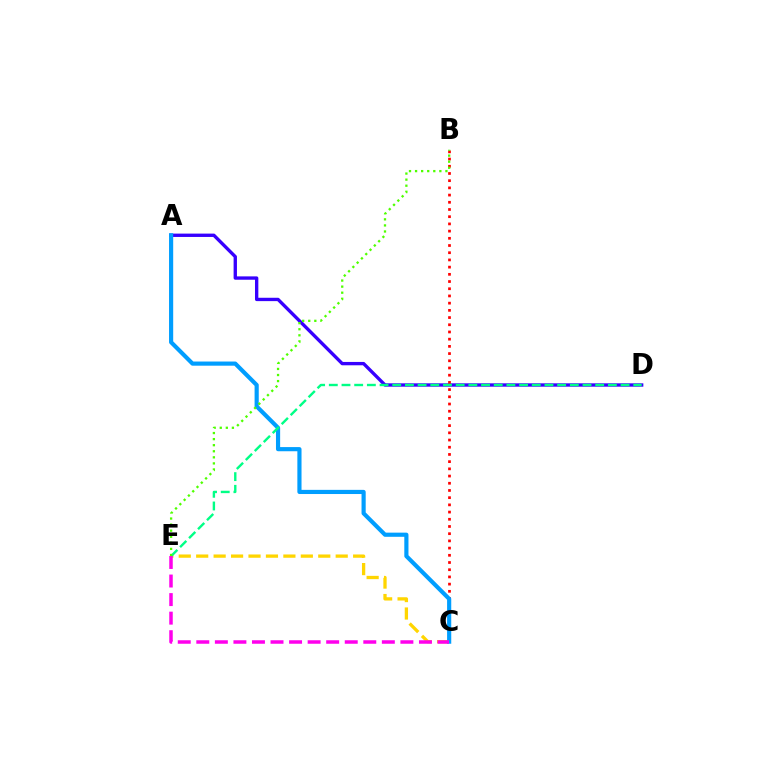{('A', 'D'): [{'color': '#3700ff', 'line_style': 'solid', 'thickness': 2.41}], ('B', 'C'): [{'color': '#ff0000', 'line_style': 'dotted', 'thickness': 1.96}], ('C', 'E'): [{'color': '#ffd500', 'line_style': 'dashed', 'thickness': 2.37}, {'color': '#ff00ed', 'line_style': 'dashed', 'thickness': 2.52}], ('A', 'C'): [{'color': '#009eff', 'line_style': 'solid', 'thickness': 3.0}], ('D', 'E'): [{'color': '#00ff86', 'line_style': 'dashed', 'thickness': 1.72}], ('B', 'E'): [{'color': '#4fff00', 'line_style': 'dotted', 'thickness': 1.65}]}